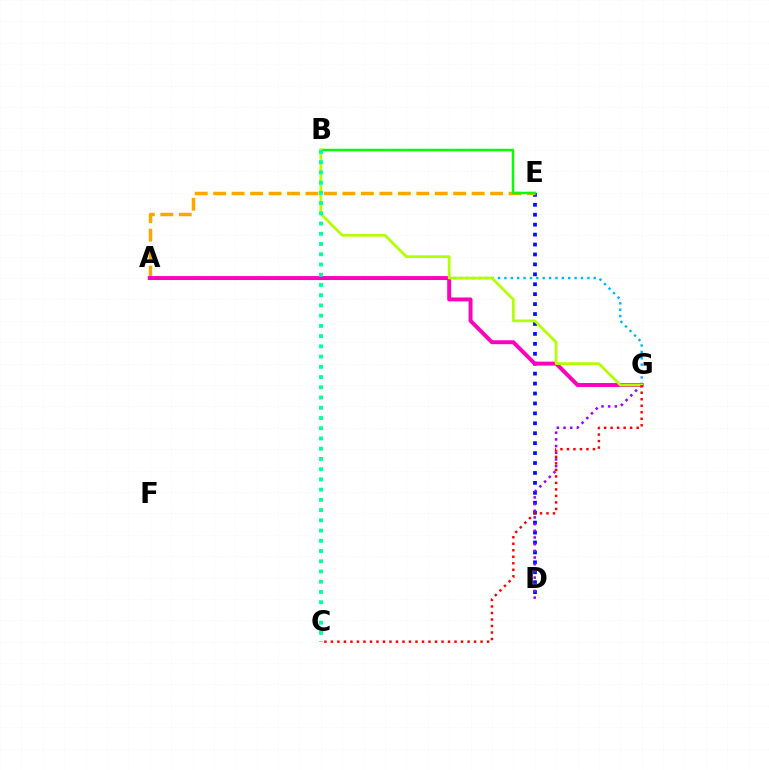{('D', 'E'): [{'color': '#0010ff', 'line_style': 'dotted', 'thickness': 2.7}], ('D', 'G'): [{'color': '#9b00ff', 'line_style': 'dotted', 'thickness': 1.82}], ('A', 'G'): [{'color': '#00b5ff', 'line_style': 'dotted', 'thickness': 1.73}, {'color': '#ff00bd', 'line_style': 'solid', 'thickness': 2.84}], ('A', 'E'): [{'color': '#ffa500', 'line_style': 'dashed', 'thickness': 2.51}], ('B', 'E'): [{'color': '#08ff00', 'line_style': 'solid', 'thickness': 1.78}], ('B', 'G'): [{'color': '#b3ff00', 'line_style': 'solid', 'thickness': 1.97}], ('C', 'G'): [{'color': '#ff0000', 'line_style': 'dotted', 'thickness': 1.77}], ('B', 'C'): [{'color': '#00ff9d', 'line_style': 'dotted', 'thickness': 2.78}]}